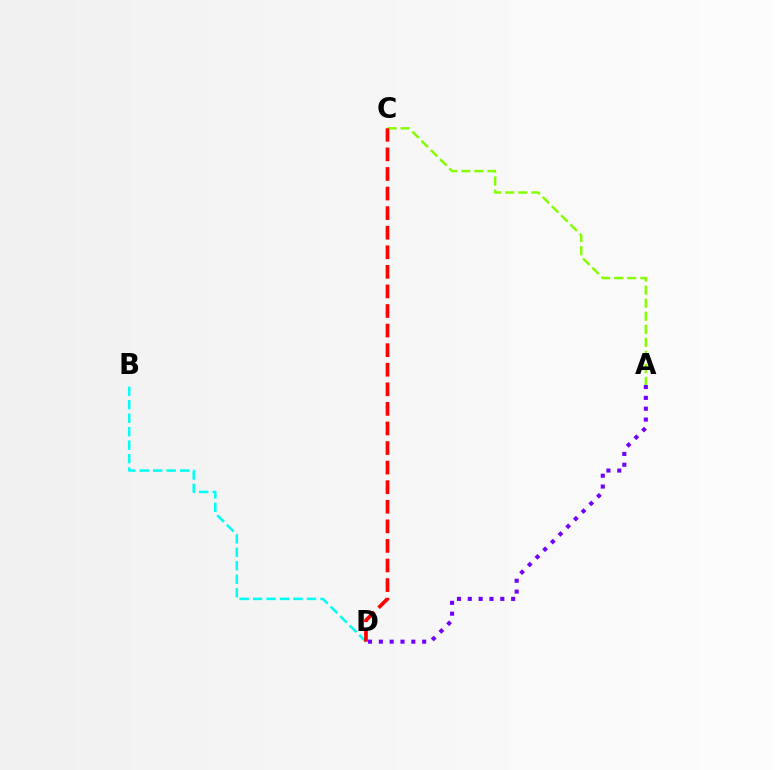{('A', 'D'): [{'color': '#7200ff', 'line_style': 'dotted', 'thickness': 2.94}], ('B', 'D'): [{'color': '#00fff6', 'line_style': 'dashed', 'thickness': 1.83}], ('A', 'C'): [{'color': '#84ff00', 'line_style': 'dashed', 'thickness': 1.77}], ('C', 'D'): [{'color': '#ff0000', 'line_style': 'dashed', 'thickness': 2.66}]}